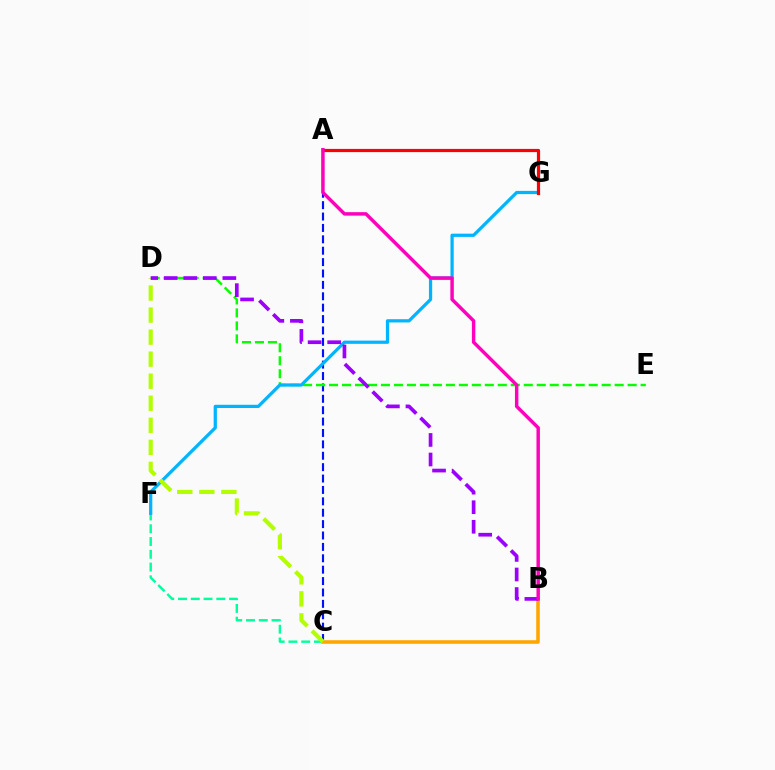{('A', 'C'): [{'color': '#0010ff', 'line_style': 'dashed', 'thickness': 1.55}], ('D', 'E'): [{'color': '#08ff00', 'line_style': 'dashed', 'thickness': 1.76}], ('C', 'F'): [{'color': '#00ff9d', 'line_style': 'dashed', 'thickness': 1.73}], ('F', 'G'): [{'color': '#00b5ff', 'line_style': 'solid', 'thickness': 2.33}], ('B', 'C'): [{'color': '#ffa500', 'line_style': 'solid', 'thickness': 2.56}], ('C', 'D'): [{'color': '#b3ff00', 'line_style': 'dashed', 'thickness': 2.99}], ('B', 'D'): [{'color': '#9b00ff', 'line_style': 'dashed', 'thickness': 2.66}], ('A', 'G'): [{'color': '#ff0000', 'line_style': 'solid', 'thickness': 2.3}], ('A', 'B'): [{'color': '#ff00bd', 'line_style': 'solid', 'thickness': 2.48}]}